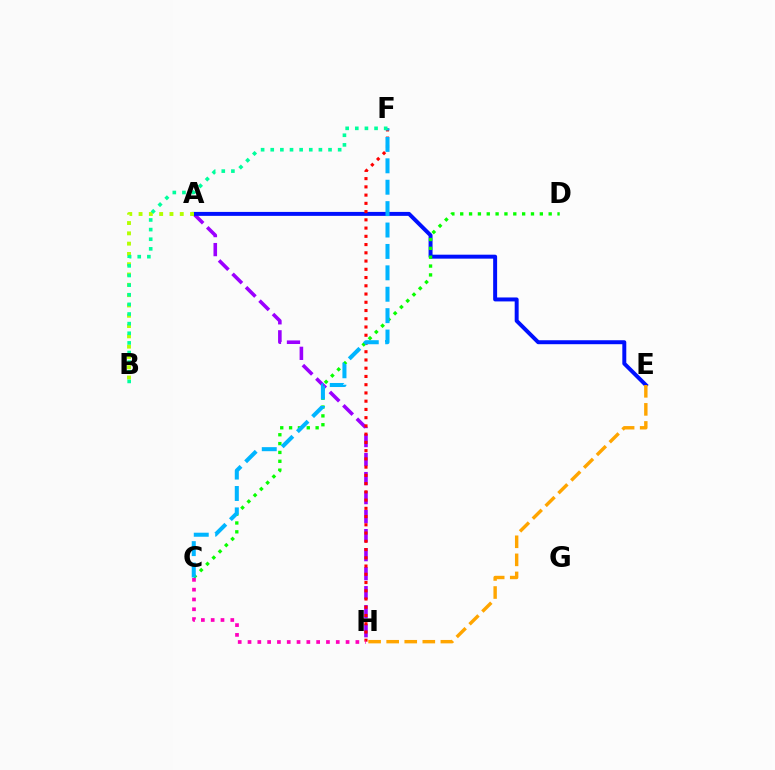{('A', 'H'): [{'color': '#9b00ff', 'line_style': 'dashed', 'thickness': 2.58}], ('A', 'E'): [{'color': '#0010ff', 'line_style': 'solid', 'thickness': 2.85}], ('A', 'B'): [{'color': '#b3ff00', 'line_style': 'dotted', 'thickness': 2.8}], ('F', 'H'): [{'color': '#ff0000', 'line_style': 'dotted', 'thickness': 2.24}], ('C', 'D'): [{'color': '#08ff00', 'line_style': 'dotted', 'thickness': 2.4}], ('C', 'F'): [{'color': '#00b5ff', 'line_style': 'dashed', 'thickness': 2.91}], ('B', 'F'): [{'color': '#00ff9d', 'line_style': 'dotted', 'thickness': 2.62}], ('E', 'H'): [{'color': '#ffa500', 'line_style': 'dashed', 'thickness': 2.45}], ('C', 'H'): [{'color': '#ff00bd', 'line_style': 'dotted', 'thickness': 2.66}]}